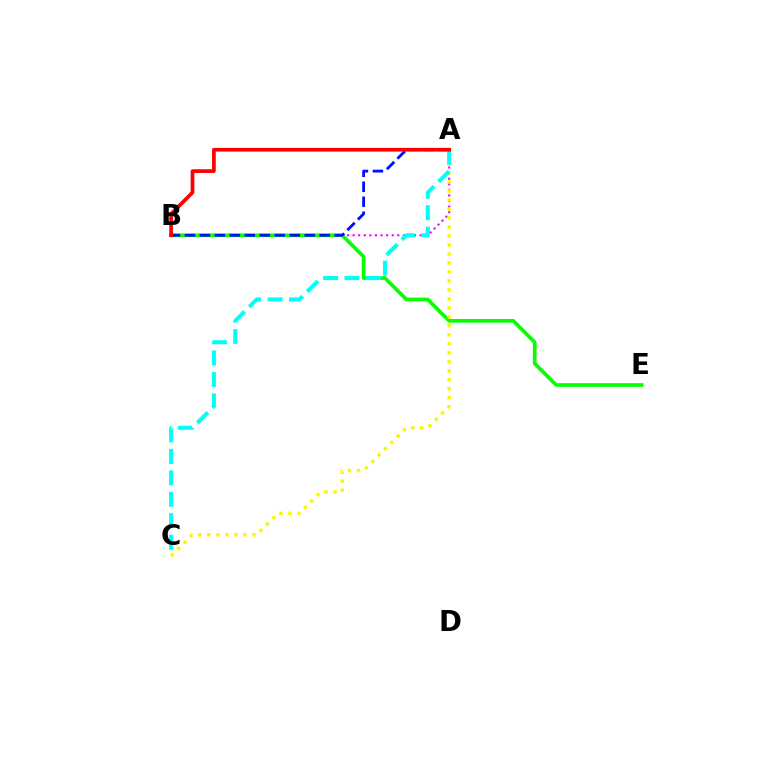{('A', 'B'): [{'color': '#ee00ff', 'line_style': 'dotted', 'thickness': 1.52}, {'color': '#0010ff', 'line_style': 'dashed', 'thickness': 2.03}, {'color': '#ff0000', 'line_style': 'solid', 'thickness': 2.66}], ('B', 'E'): [{'color': '#08ff00', 'line_style': 'solid', 'thickness': 2.66}], ('A', 'C'): [{'color': '#fcf500', 'line_style': 'dotted', 'thickness': 2.44}, {'color': '#00fff6', 'line_style': 'dashed', 'thickness': 2.91}]}